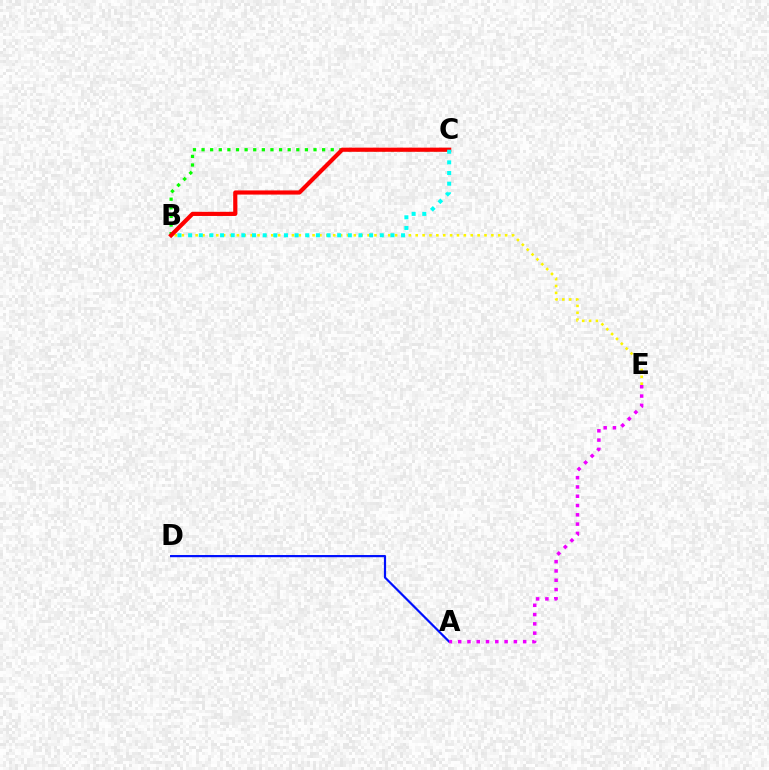{('B', 'C'): [{'color': '#08ff00', 'line_style': 'dotted', 'thickness': 2.34}, {'color': '#ff0000', 'line_style': 'solid', 'thickness': 2.99}, {'color': '#00fff6', 'line_style': 'dotted', 'thickness': 2.89}], ('A', 'D'): [{'color': '#0010ff', 'line_style': 'solid', 'thickness': 1.58}], ('B', 'E'): [{'color': '#fcf500', 'line_style': 'dotted', 'thickness': 1.87}], ('A', 'E'): [{'color': '#ee00ff', 'line_style': 'dotted', 'thickness': 2.52}]}